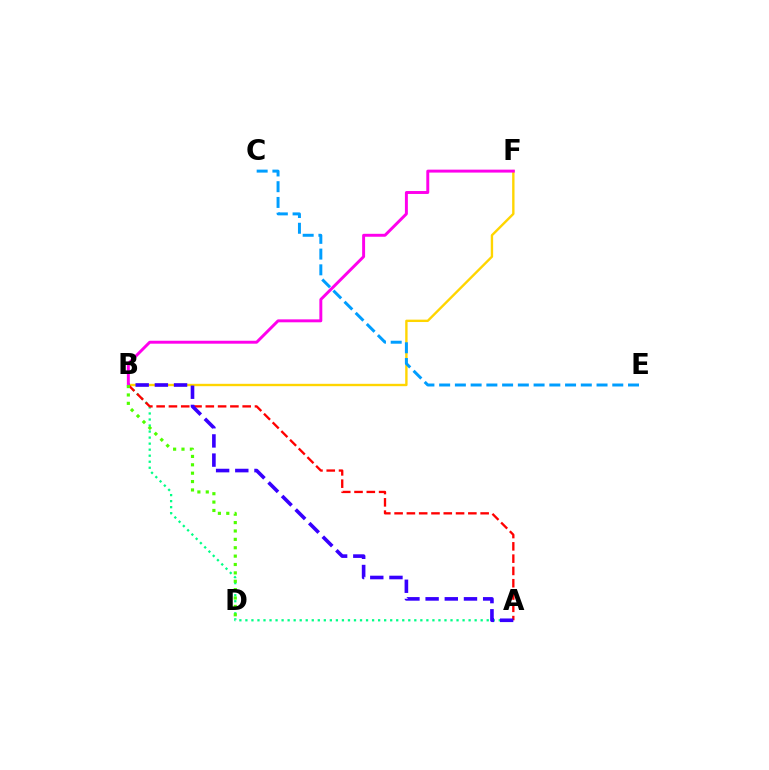{('B', 'F'): [{'color': '#ffd500', 'line_style': 'solid', 'thickness': 1.71}, {'color': '#ff00ed', 'line_style': 'solid', 'thickness': 2.12}], ('A', 'B'): [{'color': '#00ff86', 'line_style': 'dotted', 'thickness': 1.64}, {'color': '#ff0000', 'line_style': 'dashed', 'thickness': 1.67}, {'color': '#3700ff', 'line_style': 'dashed', 'thickness': 2.61}], ('C', 'E'): [{'color': '#009eff', 'line_style': 'dashed', 'thickness': 2.14}], ('B', 'D'): [{'color': '#4fff00', 'line_style': 'dotted', 'thickness': 2.28}]}